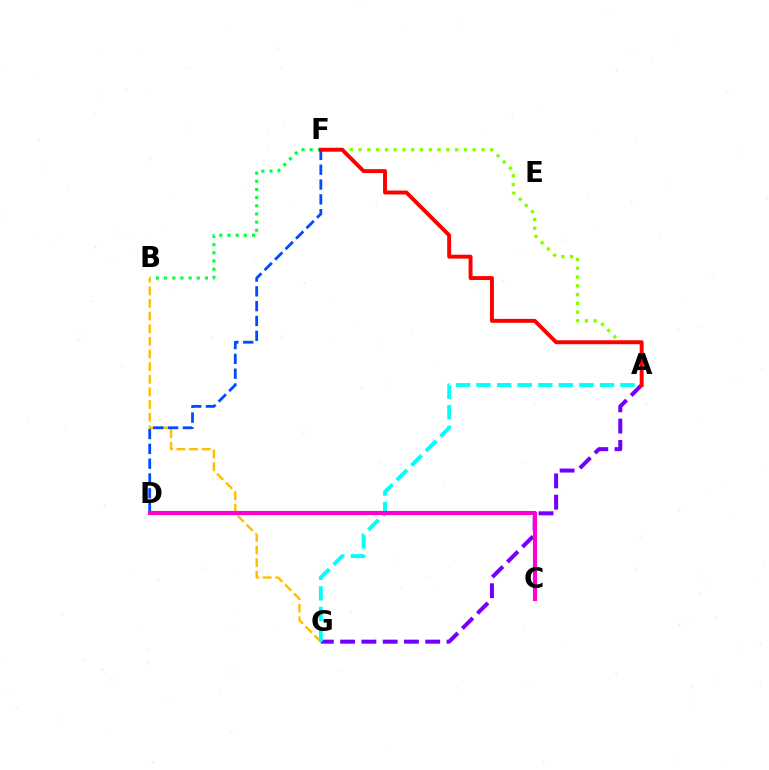{('B', 'F'): [{'color': '#00ff39', 'line_style': 'dotted', 'thickness': 2.22}], ('A', 'F'): [{'color': '#84ff00', 'line_style': 'dotted', 'thickness': 2.38}, {'color': '#ff0000', 'line_style': 'solid', 'thickness': 2.83}], ('B', 'G'): [{'color': '#ffbd00', 'line_style': 'dashed', 'thickness': 1.72}], ('A', 'G'): [{'color': '#7200ff', 'line_style': 'dashed', 'thickness': 2.89}, {'color': '#00fff6', 'line_style': 'dashed', 'thickness': 2.79}], ('D', 'F'): [{'color': '#004bff', 'line_style': 'dashed', 'thickness': 2.01}], ('C', 'D'): [{'color': '#ff00cf', 'line_style': 'solid', 'thickness': 2.95}]}